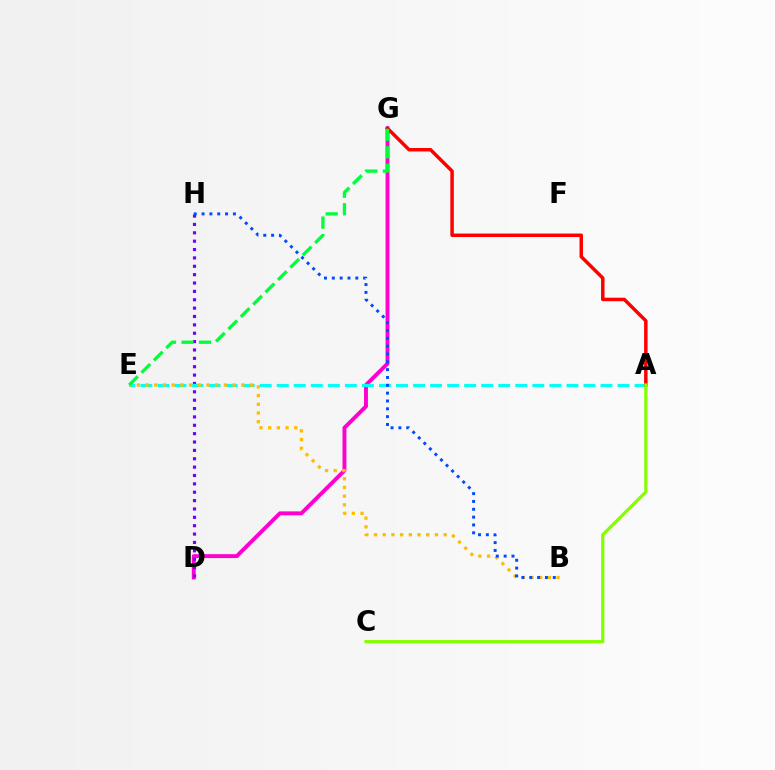{('D', 'G'): [{'color': '#ff00cf', 'line_style': 'solid', 'thickness': 2.81}], ('D', 'H'): [{'color': '#7200ff', 'line_style': 'dotted', 'thickness': 2.27}], ('A', 'E'): [{'color': '#00fff6', 'line_style': 'dashed', 'thickness': 2.31}], ('B', 'E'): [{'color': '#ffbd00', 'line_style': 'dotted', 'thickness': 2.37}], ('A', 'G'): [{'color': '#ff0000', 'line_style': 'solid', 'thickness': 2.5}], ('B', 'H'): [{'color': '#004bff', 'line_style': 'dotted', 'thickness': 2.13}], ('E', 'G'): [{'color': '#00ff39', 'line_style': 'dashed', 'thickness': 2.37}], ('A', 'C'): [{'color': '#84ff00', 'line_style': 'solid', 'thickness': 2.31}]}